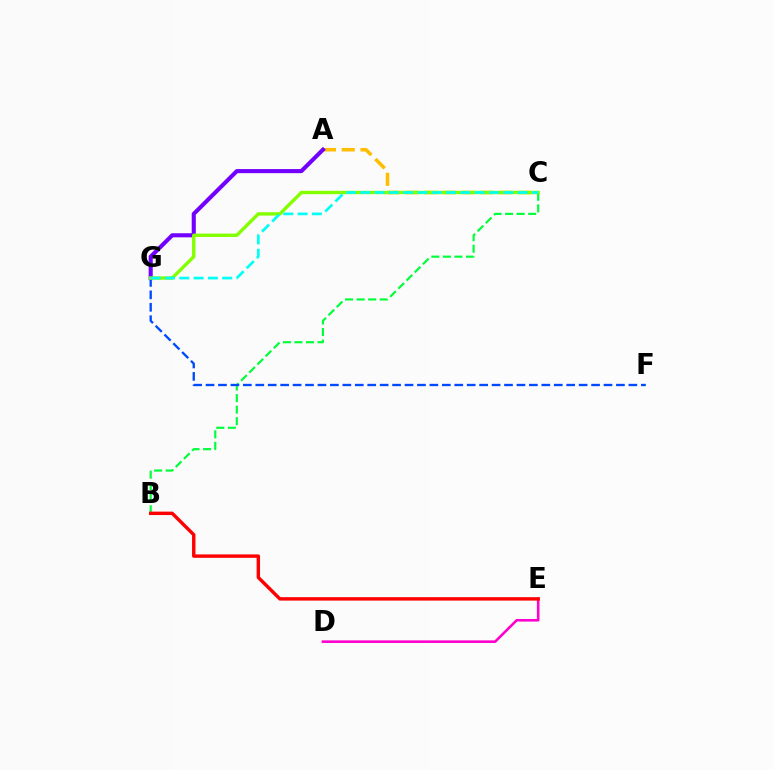{('A', 'C'): [{'color': '#ffbd00', 'line_style': 'dashed', 'thickness': 2.55}], ('B', 'C'): [{'color': '#00ff39', 'line_style': 'dashed', 'thickness': 1.57}], ('A', 'G'): [{'color': '#7200ff', 'line_style': 'solid', 'thickness': 2.94}], ('D', 'E'): [{'color': '#ff00cf', 'line_style': 'solid', 'thickness': 1.87}], ('F', 'G'): [{'color': '#004bff', 'line_style': 'dashed', 'thickness': 1.69}], ('C', 'G'): [{'color': '#84ff00', 'line_style': 'solid', 'thickness': 2.44}, {'color': '#00fff6', 'line_style': 'dashed', 'thickness': 1.94}], ('B', 'E'): [{'color': '#ff0000', 'line_style': 'solid', 'thickness': 2.45}]}